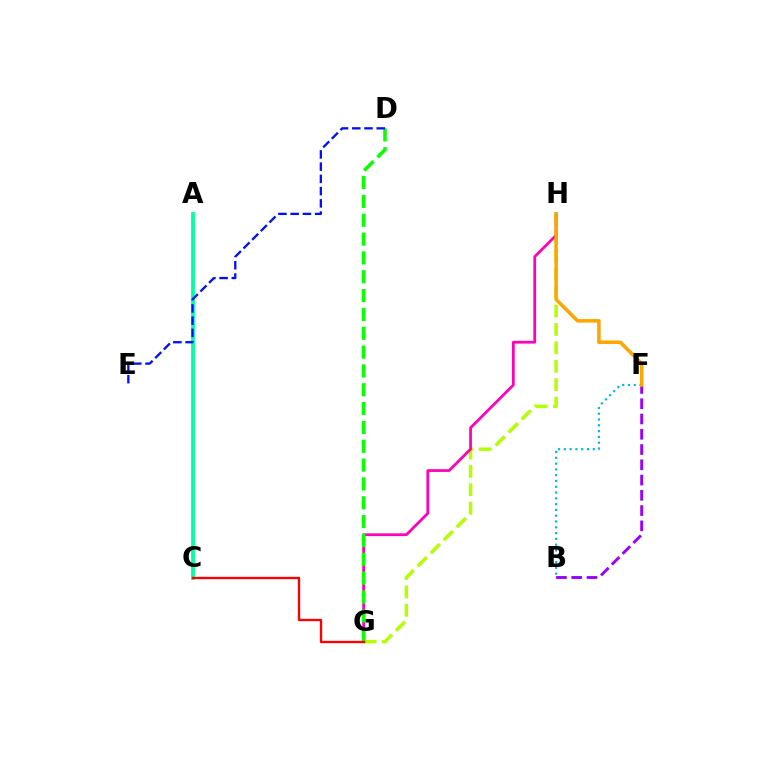{('B', 'F'): [{'color': '#9b00ff', 'line_style': 'dashed', 'thickness': 2.07}, {'color': '#00b5ff', 'line_style': 'dotted', 'thickness': 1.57}], ('G', 'H'): [{'color': '#b3ff00', 'line_style': 'dashed', 'thickness': 2.5}, {'color': '#ff00bd', 'line_style': 'solid', 'thickness': 1.99}], ('A', 'C'): [{'color': '#00ff9d', 'line_style': 'solid', 'thickness': 2.72}], ('F', 'H'): [{'color': '#ffa500', 'line_style': 'solid', 'thickness': 2.52}], ('D', 'G'): [{'color': '#08ff00', 'line_style': 'dashed', 'thickness': 2.56}], ('C', 'G'): [{'color': '#ff0000', 'line_style': 'solid', 'thickness': 1.68}], ('D', 'E'): [{'color': '#0010ff', 'line_style': 'dashed', 'thickness': 1.66}]}